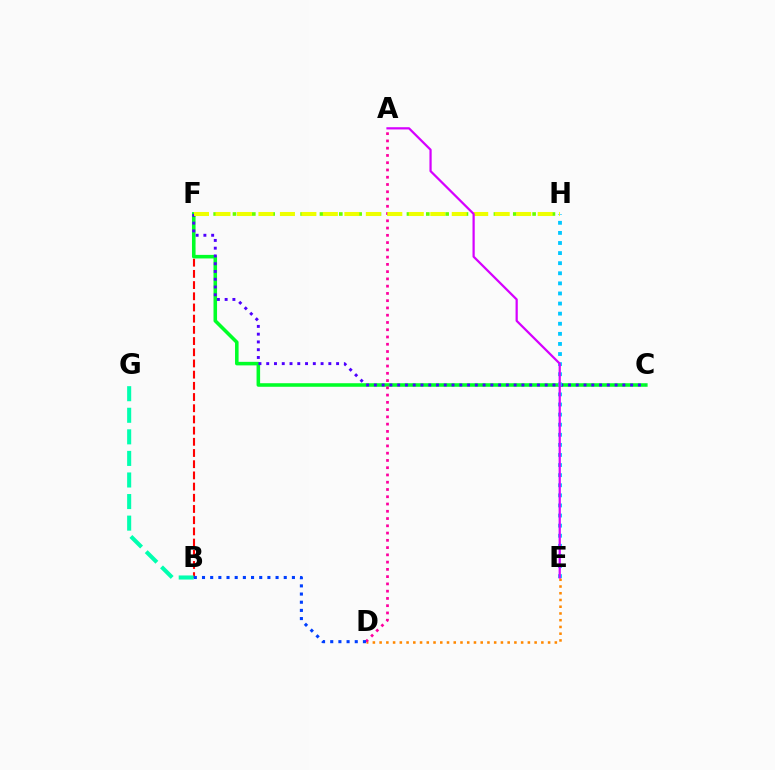{('F', 'H'): [{'color': '#66ff00', 'line_style': 'dotted', 'thickness': 2.63}, {'color': '#eeff00', 'line_style': 'dashed', 'thickness': 2.92}], ('B', 'F'): [{'color': '#ff0000', 'line_style': 'dashed', 'thickness': 1.52}], ('C', 'F'): [{'color': '#00ff27', 'line_style': 'solid', 'thickness': 2.56}, {'color': '#4f00ff', 'line_style': 'dotted', 'thickness': 2.11}], ('B', 'G'): [{'color': '#00ffaf', 'line_style': 'dashed', 'thickness': 2.93}], ('D', 'E'): [{'color': '#ff8800', 'line_style': 'dotted', 'thickness': 1.83}], ('A', 'D'): [{'color': '#ff00a0', 'line_style': 'dotted', 'thickness': 1.97}], ('E', 'H'): [{'color': '#00c7ff', 'line_style': 'dotted', 'thickness': 2.74}], ('B', 'D'): [{'color': '#003fff', 'line_style': 'dotted', 'thickness': 2.22}], ('A', 'E'): [{'color': '#d600ff', 'line_style': 'solid', 'thickness': 1.61}]}